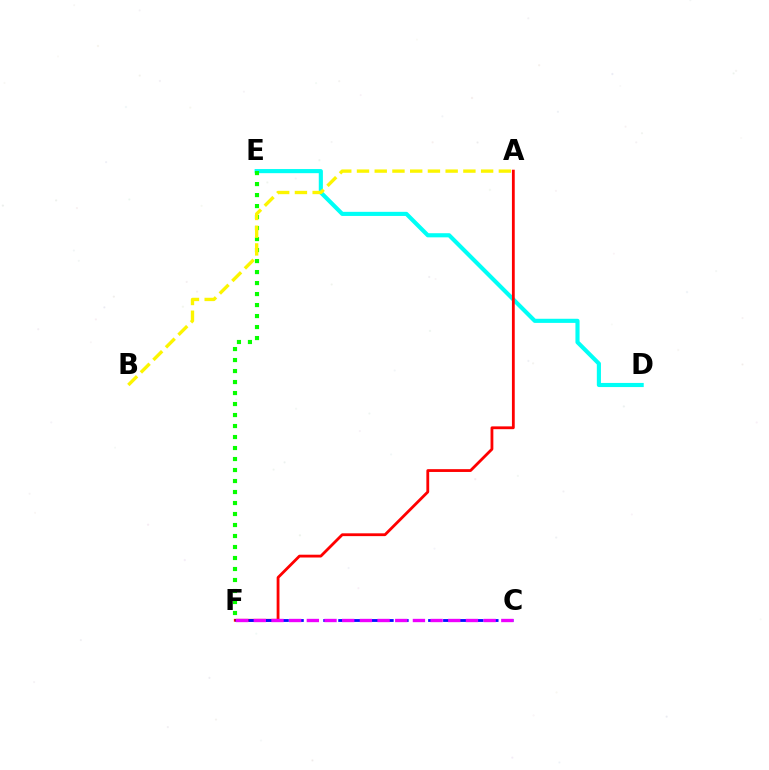{('D', 'E'): [{'color': '#00fff6', 'line_style': 'solid', 'thickness': 2.97}], ('A', 'F'): [{'color': '#ff0000', 'line_style': 'solid', 'thickness': 2.02}], ('E', 'F'): [{'color': '#08ff00', 'line_style': 'dotted', 'thickness': 2.99}], ('C', 'F'): [{'color': '#0010ff', 'line_style': 'dashed', 'thickness': 2.04}, {'color': '#ee00ff', 'line_style': 'dashed', 'thickness': 2.4}], ('A', 'B'): [{'color': '#fcf500', 'line_style': 'dashed', 'thickness': 2.41}]}